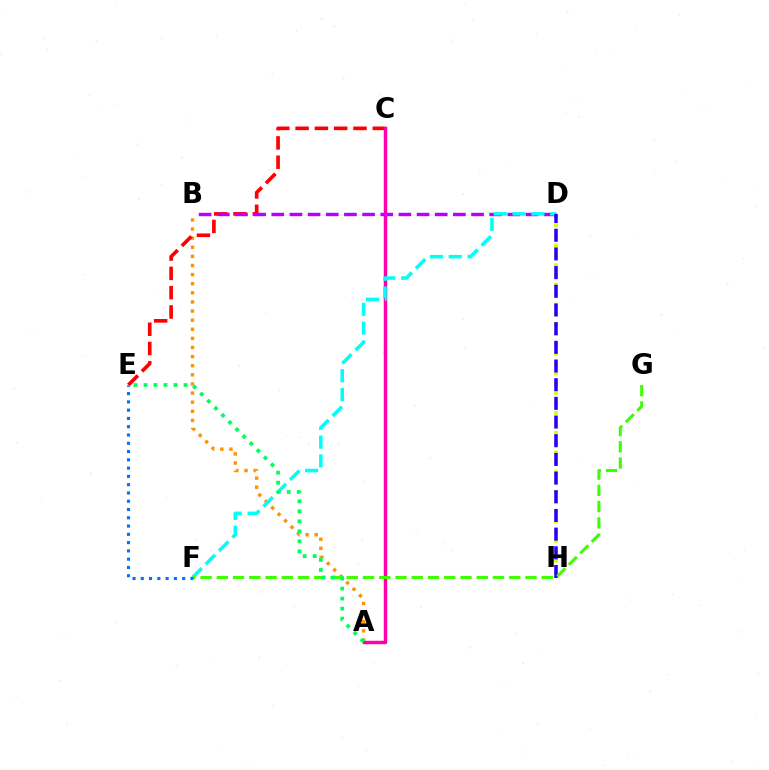{('A', 'B'): [{'color': '#ff9400', 'line_style': 'dotted', 'thickness': 2.48}], ('C', 'E'): [{'color': '#ff0000', 'line_style': 'dashed', 'thickness': 2.62}], ('D', 'H'): [{'color': '#d1ff00', 'line_style': 'dotted', 'thickness': 2.68}, {'color': '#2500ff', 'line_style': 'dashed', 'thickness': 2.54}], ('A', 'C'): [{'color': '#ff00ac', 'line_style': 'solid', 'thickness': 2.49}], ('B', 'D'): [{'color': '#b900ff', 'line_style': 'dashed', 'thickness': 2.47}], ('D', 'F'): [{'color': '#00fff6', 'line_style': 'dashed', 'thickness': 2.56}], ('F', 'G'): [{'color': '#3dff00', 'line_style': 'dashed', 'thickness': 2.21}], ('E', 'F'): [{'color': '#0074ff', 'line_style': 'dotted', 'thickness': 2.25}], ('A', 'E'): [{'color': '#00ff5c', 'line_style': 'dotted', 'thickness': 2.72}]}